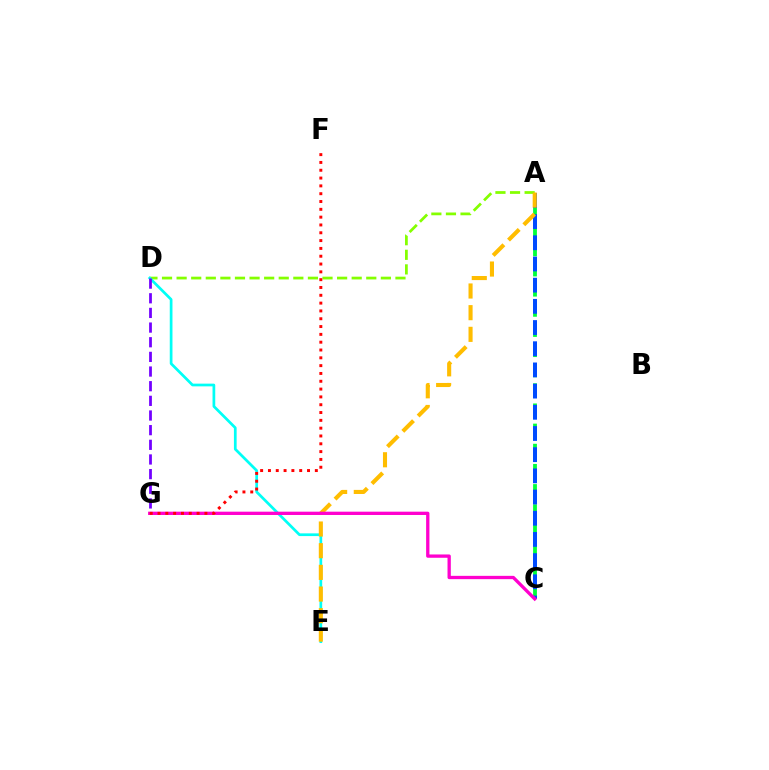{('A', 'D'): [{'color': '#84ff00', 'line_style': 'dashed', 'thickness': 1.98}], ('D', 'E'): [{'color': '#00fff6', 'line_style': 'solid', 'thickness': 1.96}], ('A', 'C'): [{'color': '#00ff39', 'line_style': 'dashed', 'thickness': 2.74}, {'color': '#004bff', 'line_style': 'dashed', 'thickness': 2.88}], ('A', 'E'): [{'color': '#ffbd00', 'line_style': 'dashed', 'thickness': 2.94}], ('D', 'G'): [{'color': '#7200ff', 'line_style': 'dashed', 'thickness': 1.99}], ('C', 'G'): [{'color': '#ff00cf', 'line_style': 'solid', 'thickness': 2.38}], ('F', 'G'): [{'color': '#ff0000', 'line_style': 'dotted', 'thickness': 2.12}]}